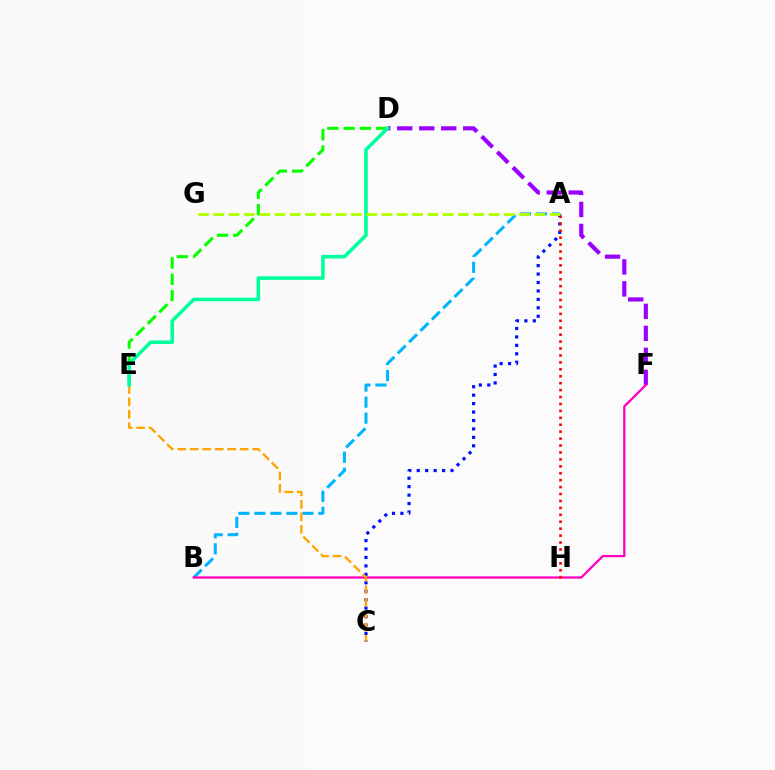{('D', 'F'): [{'color': '#9b00ff', 'line_style': 'dashed', 'thickness': 2.99}], ('A', 'B'): [{'color': '#00b5ff', 'line_style': 'dashed', 'thickness': 2.18}], ('B', 'F'): [{'color': '#ff00bd', 'line_style': 'solid', 'thickness': 1.64}], ('A', 'C'): [{'color': '#0010ff', 'line_style': 'dotted', 'thickness': 2.29}], ('D', 'E'): [{'color': '#08ff00', 'line_style': 'dashed', 'thickness': 2.22}, {'color': '#00ff9d', 'line_style': 'solid', 'thickness': 2.58}], ('C', 'E'): [{'color': '#ffa500', 'line_style': 'dashed', 'thickness': 1.7}], ('A', 'H'): [{'color': '#ff0000', 'line_style': 'dotted', 'thickness': 1.88}], ('A', 'G'): [{'color': '#b3ff00', 'line_style': 'dashed', 'thickness': 2.08}]}